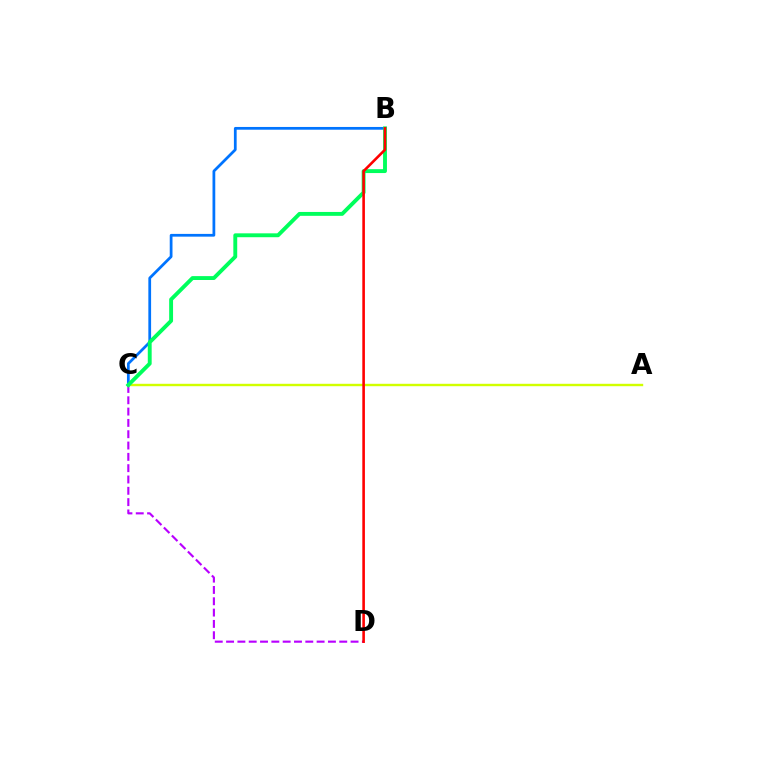{('B', 'C'): [{'color': '#0074ff', 'line_style': 'solid', 'thickness': 1.98}, {'color': '#00ff5c', 'line_style': 'solid', 'thickness': 2.8}], ('C', 'D'): [{'color': '#b900ff', 'line_style': 'dashed', 'thickness': 1.54}], ('A', 'C'): [{'color': '#d1ff00', 'line_style': 'solid', 'thickness': 1.73}], ('B', 'D'): [{'color': '#ff0000', 'line_style': 'solid', 'thickness': 1.87}]}